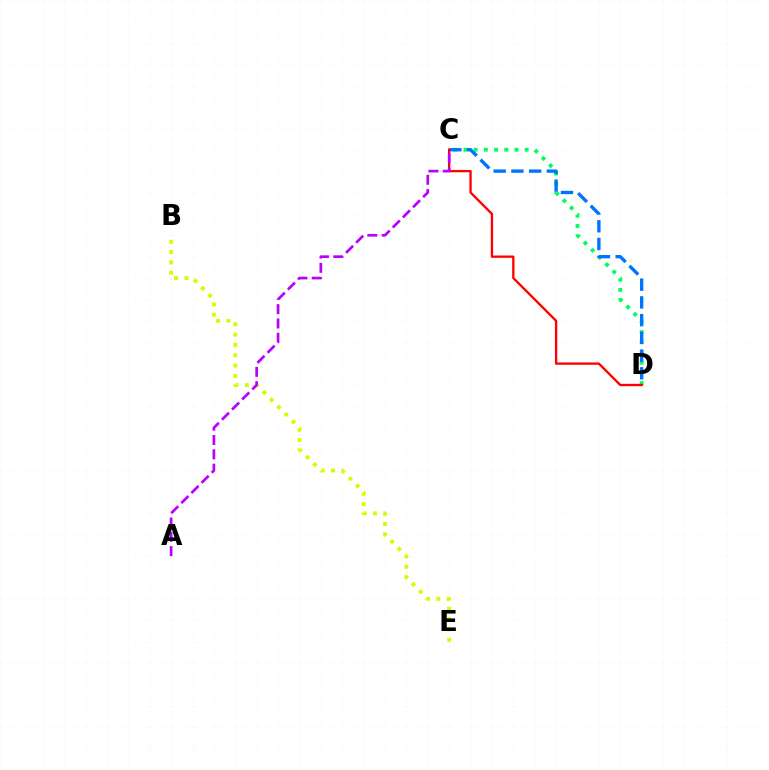{('C', 'D'): [{'color': '#00ff5c', 'line_style': 'dotted', 'thickness': 2.77}, {'color': '#0074ff', 'line_style': 'dashed', 'thickness': 2.41}, {'color': '#ff0000', 'line_style': 'solid', 'thickness': 1.67}], ('B', 'E'): [{'color': '#d1ff00', 'line_style': 'dotted', 'thickness': 2.8}], ('A', 'C'): [{'color': '#b900ff', 'line_style': 'dashed', 'thickness': 1.94}]}